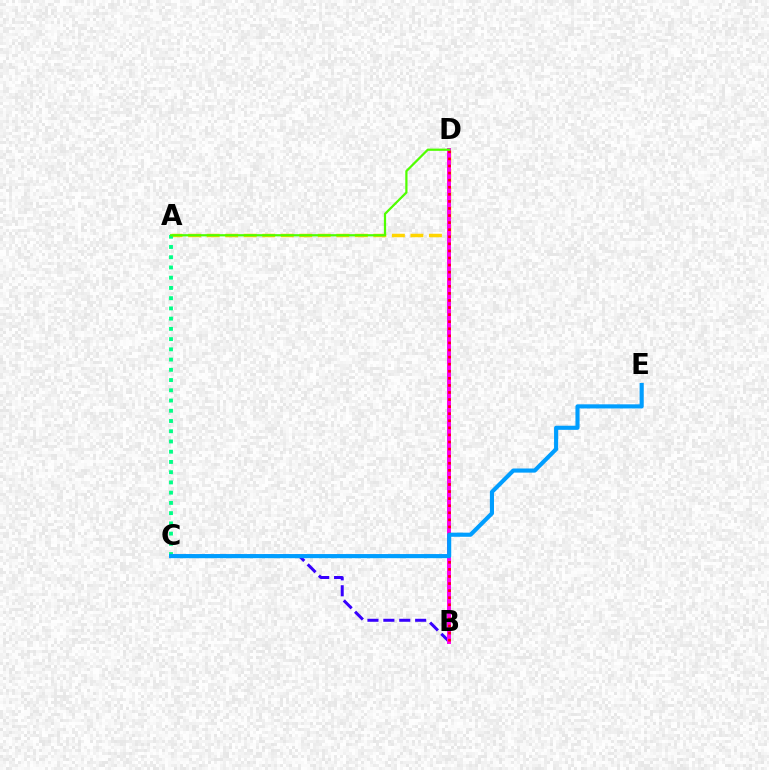{('B', 'C'): [{'color': '#3700ff', 'line_style': 'dashed', 'thickness': 2.16}], ('A', 'D'): [{'color': '#ffd500', 'line_style': 'dashed', 'thickness': 2.52}, {'color': '#4fff00', 'line_style': 'solid', 'thickness': 1.61}], ('B', 'D'): [{'color': '#ff00ed', 'line_style': 'solid', 'thickness': 2.84}, {'color': '#ff0000', 'line_style': 'dotted', 'thickness': 1.92}], ('A', 'C'): [{'color': '#00ff86', 'line_style': 'dotted', 'thickness': 2.78}], ('C', 'E'): [{'color': '#009eff', 'line_style': 'solid', 'thickness': 2.97}]}